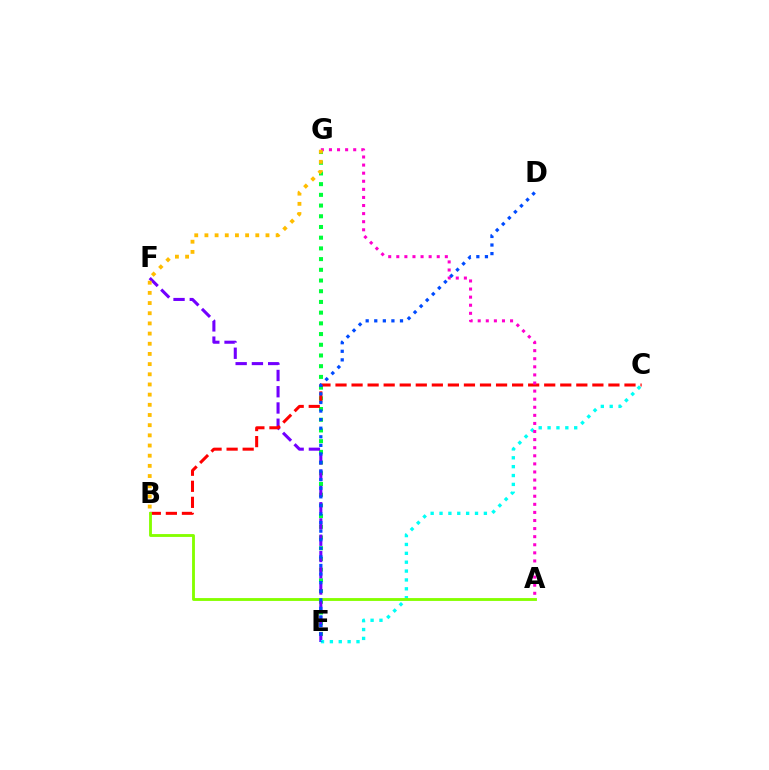{('E', 'G'): [{'color': '#00ff39', 'line_style': 'dotted', 'thickness': 2.91}], ('E', 'F'): [{'color': '#7200ff', 'line_style': 'dashed', 'thickness': 2.21}], ('B', 'C'): [{'color': '#ff0000', 'line_style': 'dashed', 'thickness': 2.18}], ('C', 'E'): [{'color': '#00fff6', 'line_style': 'dotted', 'thickness': 2.41}], ('A', 'G'): [{'color': '#ff00cf', 'line_style': 'dotted', 'thickness': 2.2}], ('A', 'B'): [{'color': '#84ff00', 'line_style': 'solid', 'thickness': 2.05}], ('B', 'G'): [{'color': '#ffbd00', 'line_style': 'dotted', 'thickness': 2.76}], ('D', 'E'): [{'color': '#004bff', 'line_style': 'dotted', 'thickness': 2.33}]}